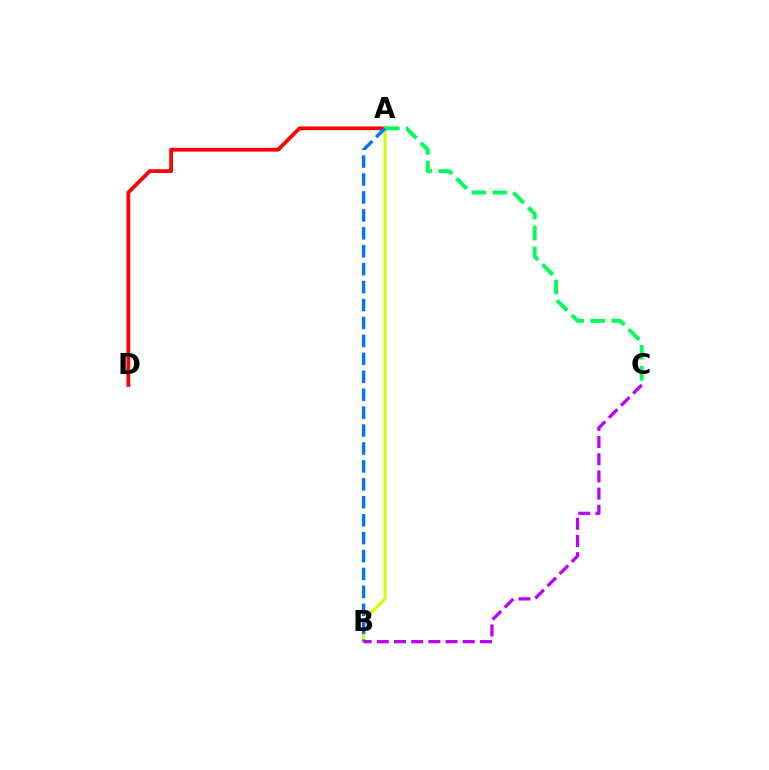{('A', 'D'): [{'color': '#ff0000', 'line_style': 'solid', 'thickness': 2.7}], ('A', 'B'): [{'color': '#d1ff00', 'line_style': 'solid', 'thickness': 2.15}, {'color': '#0074ff', 'line_style': 'dashed', 'thickness': 2.44}], ('A', 'C'): [{'color': '#00ff5c', 'line_style': 'dashed', 'thickness': 2.85}], ('B', 'C'): [{'color': '#b900ff', 'line_style': 'dashed', 'thickness': 2.33}]}